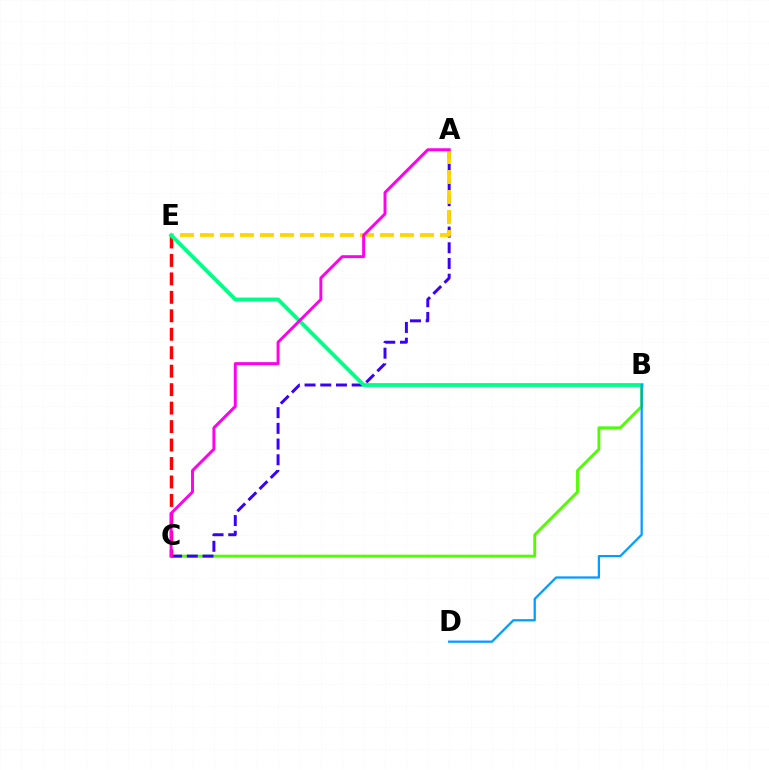{('B', 'C'): [{'color': '#4fff00', 'line_style': 'solid', 'thickness': 2.06}], ('A', 'C'): [{'color': '#3700ff', 'line_style': 'dashed', 'thickness': 2.13}, {'color': '#ff00ed', 'line_style': 'solid', 'thickness': 2.11}], ('A', 'E'): [{'color': '#ffd500', 'line_style': 'dashed', 'thickness': 2.72}], ('C', 'E'): [{'color': '#ff0000', 'line_style': 'dashed', 'thickness': 2.51}], ('B', 'E'): [{'color': '#00ff86', 'line_style': 'solid', 'thickness': 2.75}], ('B', 'D'): [{'color': '#009eff', 'line_style': 'solid', 'thickness': 1.62}]}